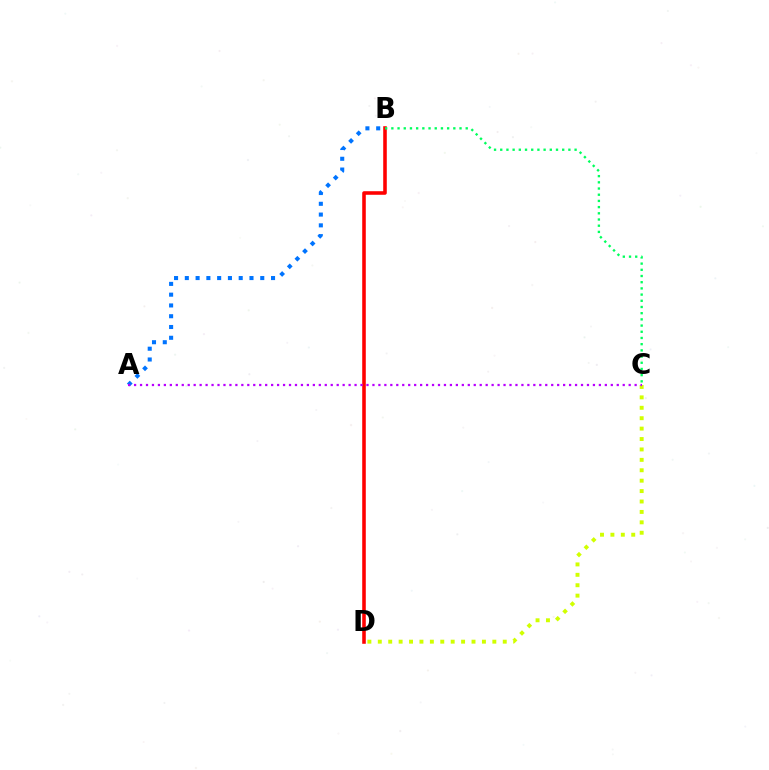{('C', 'D'): [{'color': '#d1ff00', 'line_style': 'dotted', 'thickness': 2.83}], ('B', 'D'): [{'color': '#ff0000', 'line_style': 'solid', 'thickness': 2.57}], ('A', 'B'): [{'color': '#0074ff', 'line_style': 'dotted', 'thickness': 2.93}], ('B', 'C'): [{'color': '#00ff5c', 'line_style': 'dotted', 'thickness': 1.68}], ('A', 'C'): [{'color': '#b900ff', 'line_style': 'dotted', 'thickness': 1.62}]}